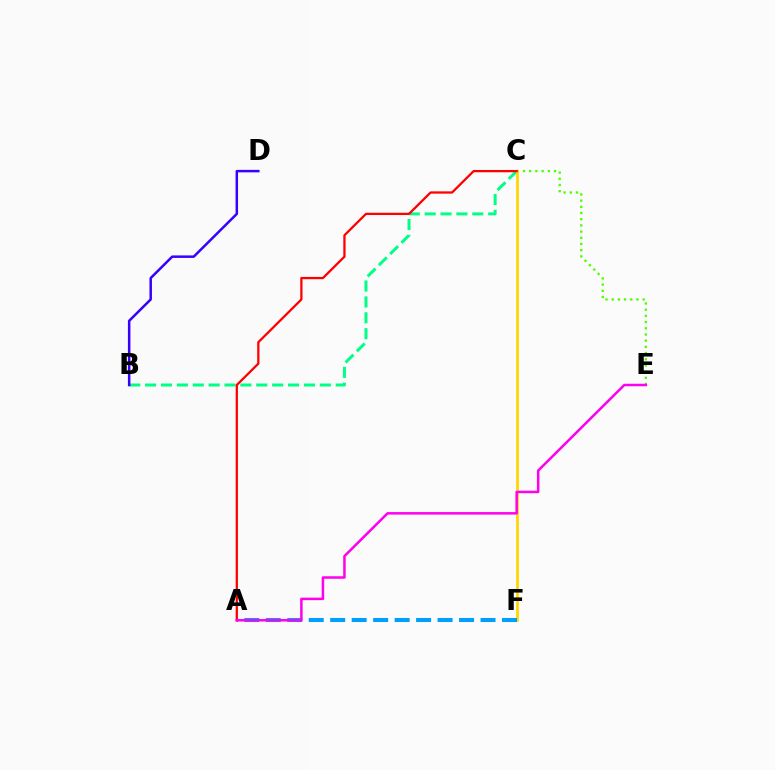{('B', 'C'): [{'color': '#00ff86', 'line_style': 'dashed', 'thickness': 2.16}], ('C', 'E'): [{'color': '#4fff00', 'line_style': 'dotted', 'thickness': 1.68}], ('C', 'F'): [{'color': '#ffd500', 'line_style': 'solid', 'thickness': 1.96}], ('A', 'F'): [{'color': '#009eff', 'line_style': 'dashed', 'thickness': 2.92}], ('A', 'C'): [{'color': '#ff0000', 'line_style': 'solid', 'thickness': 1.63}], ('A', 'E'): [{'color': '#ff00ed', 'line_style': 'solid', 'thickness': 1.8}], ('B', 'D'): [{'color': '#3700ff', 'line_style': 'solid', 'thickness': 1.8}]}